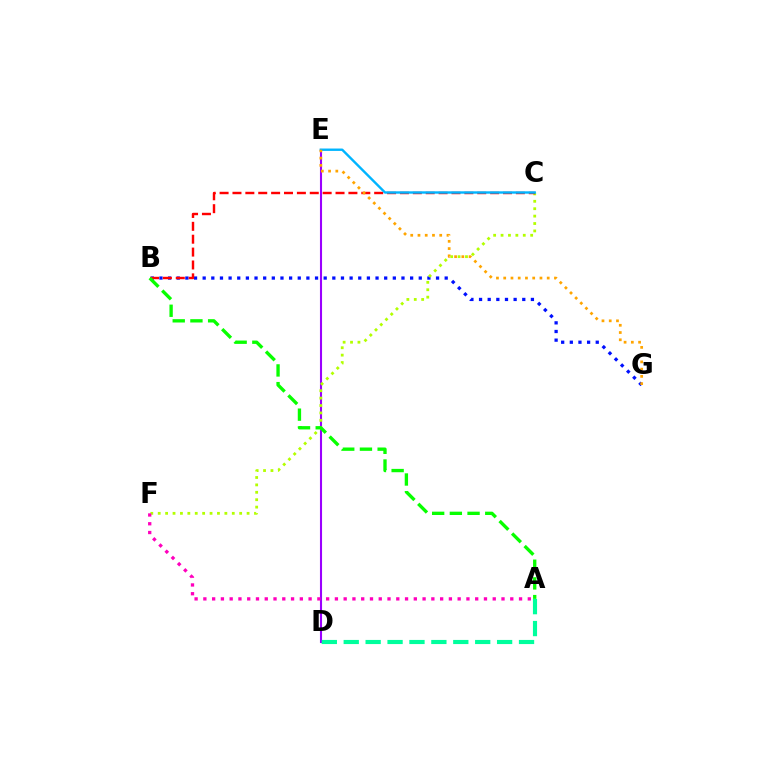{('D', 'E'): [{'color': '#9b00ff', 'line_style': 'solid', 'thickness': 1.51}], ('B', 'G'): [{'color': '#0010ff', 'line_style': 'dotted', 'thickness': 2.35}], ('C', 'F'): [{'color': '#b3ff00', 'line_style': 'dotted', 'thickness': 2.01}], ('B', 'C'): [{'color': '#ff0000', 'line_style': 'dashed', 'thickness': 1.75}], ('A', 'D'): [{'color': '#00ff9d', 'line_style': 'dashed', 'thickness': 2.98}], ('A', 'F'): [{'color': '#ff00bd', 'line_style': 'dotted', 'thickness': 2.38}], ('C', 'E'): [{'color': '#00b5ff', 'line_style': 'solid', 'thickness': 1.72}], ('A', 'B'): [{'color': '#08ff00', 'line_style': 'dashed', 'thickness': 2.4}], ('E', 'G'): [{'color': '#ffa500', 'line_style': 'dotted', 'thickness': 1.97}]}